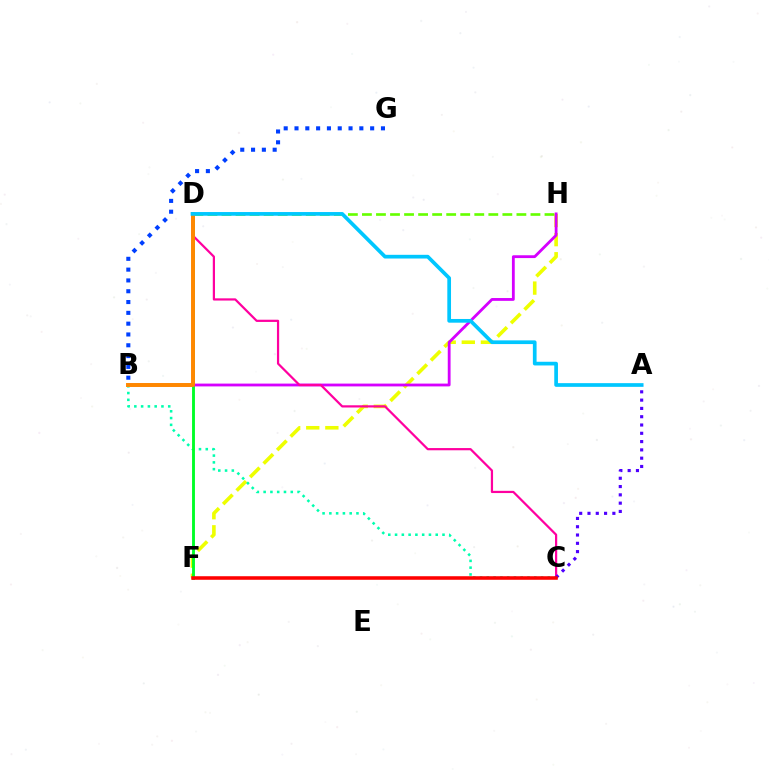{('F', 'H'): [{'color': '#eeff00', 'line_style': 'dashed', 'thickness': 2.59}], ('B', 'C'): [{'color': '#00ffaf', 'line_style': 'dotted', 'thickness': 1.84}], ('D', 'F'): [{'color': '#00ff27', 'line_style': 'solid', 'thickness': 2.07}], ('D', 'H'): [{'color': '#66ff00', 'line_style': 'dashed', 'thickness': 1.91}], ('B', 'G'): [{'color': '#003fff', 'line_style': 'dotted', 'thickness': 2.94}], ('B', 'H'): [{'color': '#d600ff', 'line_style': 'solid', 'thickness': 2.03}], ('C', 'D'): [{'color': '#ff00a0', 'line_style': 'solid', 'thickness': 1.6}], ('B', 'D'): [{'color': '#ff8800', 'line_style': 'solid', 'thickness': 2.83}], ('A', 'D'): [{'color': '#00c7ff', 'line_style': 'solid', 'thickness': 2.67}], ('A', 'C'): [{'color': '#4f00ff', 'line_style': 'dotted', 'thickness': 2.25}], ('C', 'F'): [{'color': '#ff0000', 'line_style': 'solid', 'thickness': 2.56}]}